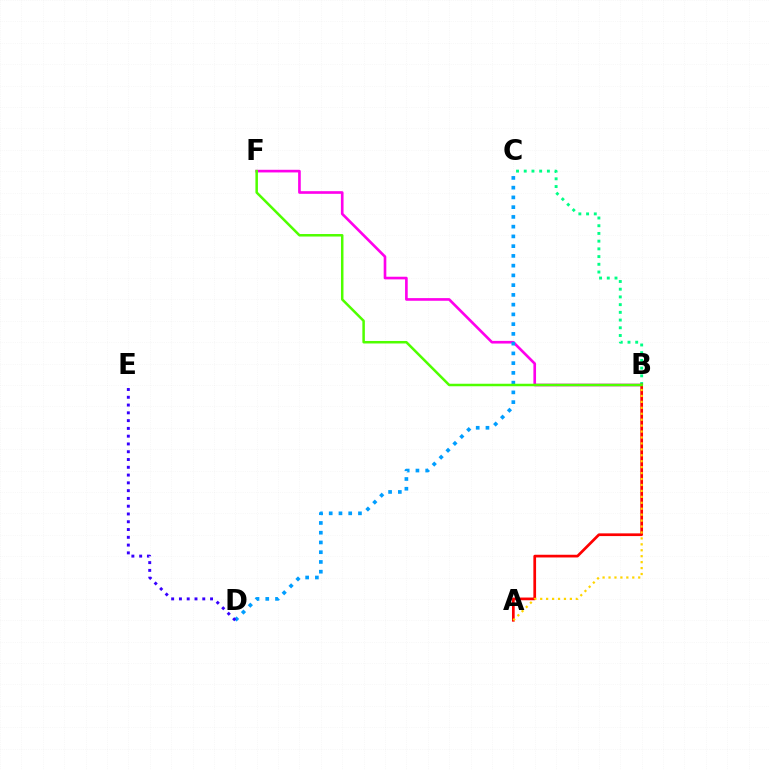{('B', 'F'): [{'color': '#ff00ed', 'line_style': 'solid', 'thickness': 1.91}, {'color': '#4fff00', 'line_style': 'solid', 'thickness': 1.81}], ('B', 'C'): [{'color': '#00ff86', 'line_style': 'dotted', 'thickness': 2.1}], ('A', 'B'): [{'color': '#ff0000', 'line_style': 'solid', 'thickness': 1.95}, {'color': '#ffd500', 'line_style': 'dotted', 'thickness': 1.61}], ('C', 'D'): [{'color': '#009eff', 'line_style': 'dotted', 'thickness': 2.65}], ('D', 'E'): [{'color': '#3700ff', 'line_style': 'dotted', 'thickness': 2.11}]}